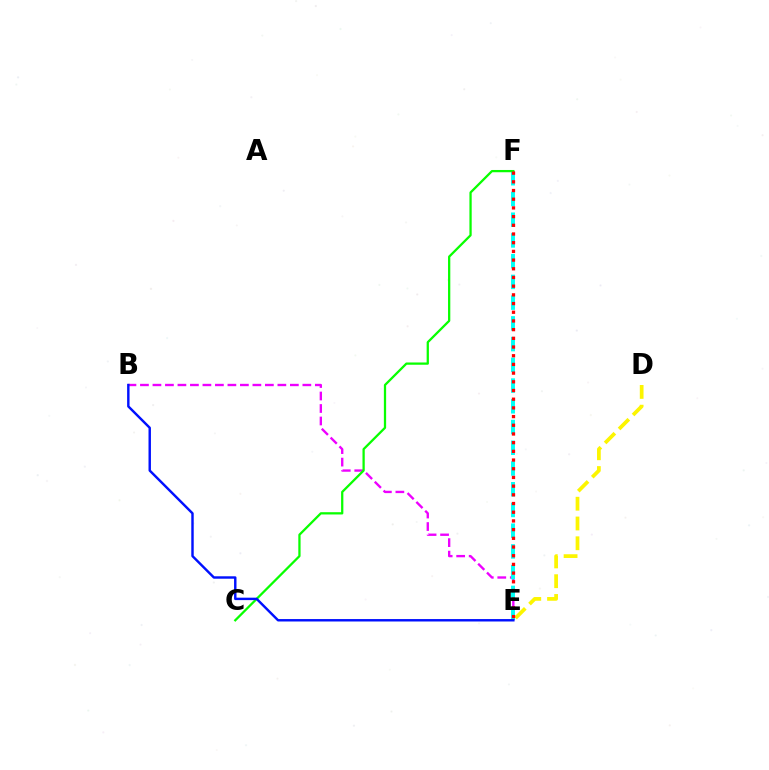{('B', 'E'): [{'color': '#ee00ff', 'line_style': 'dashed', 'thickness': 1.7}, {'color': '#0010ff', 'line_style': 'solid', 'thickness': 1.75}], ('E', 'F'): [{'color': '#00fff6', 'line_style': 'dashed', 'thickness': 2.82}, {'color': '#ff0000', 'line_style': 'dotted', 'thickness': 2.36}], ('D', 'E'): [{'color': '#fcf500', 'line_style': 'dashed', 'thickness': 2.69}], ('C', 'F'): [{'color': '#08ff00', 'line_style': 'solid', 'thickness': 1.63}]}